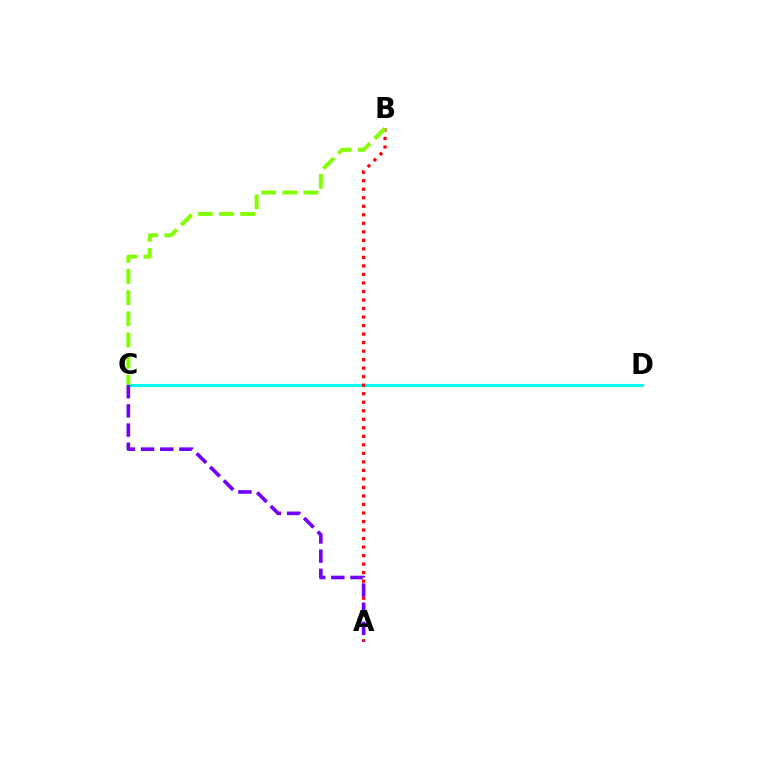{('C', 'D'): [{'color': '#00fff6', 'line_style': 'solid', 'thickness': 2.24}], ('A', 'B'): [{'color': '#ff0000', 'line_style': 'dotted', 'thickness': 2.31}], ('B', 'C'): [{'color': '#84ff00', 'line_style': 'dashed', 'thickness': 2.88}], ('A', 'C'): [{'color': '#7200ff', 'line_style': 'dashed', 'thickness': 2.61}]}